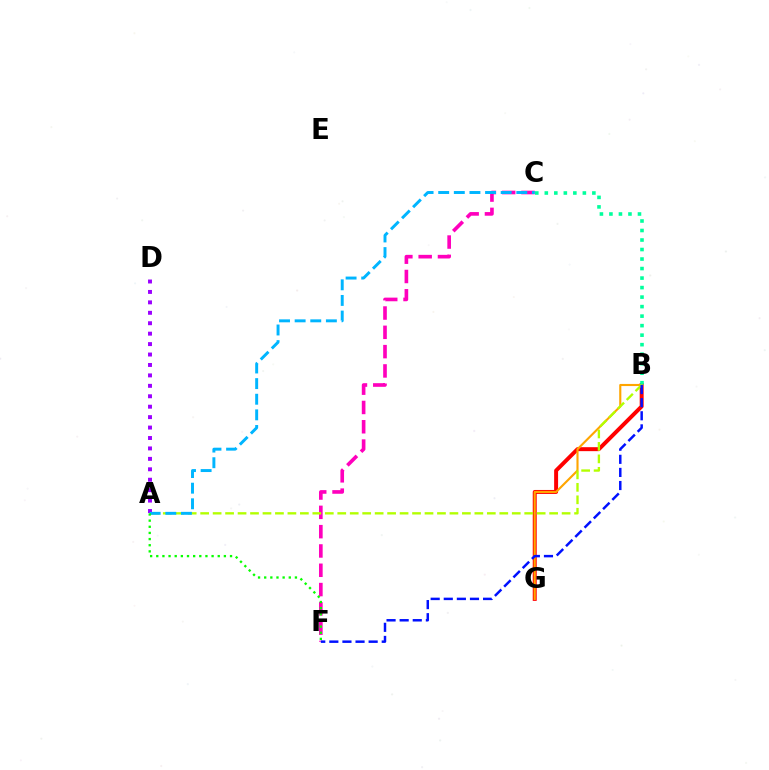{('B', 'G'): [{'color': '#ff0000', 'line_style': 'solid', 'thickness': 2.85}, {'color': '#ffa500', 'line_style': 'solid', 'thickness': 1.53}], ('C', 'F'): [{'color': '#ff00bd', 'line_style': 'dashed', 'thickness': 2.62}], ('A', 'D'): [{'color': '#9b00ff', 'line_style': 'dotted', 'thickness': 2.83}], ('A', 'B'): [{'color': '#b3ff00', 'line_style': 'dashed', 'thickness': 1.69}], ('A', 'C'): [{'color': '#00b5ff', 'line_style': 'dashed', 'thickness': 2.12}], ('A', 'F'): [{'color': '#08ff00', 'line_style': 'dotted', 'thickness': 1.67}], ('B', 'F'): [{'color': '#0010ff', 'line_style': 'dashed', 'thickness': 1.78}], ('B', 'C'): [{'color': '#00ff9d', 'line_style': 'dotted', 'thickness': 2.58}]}